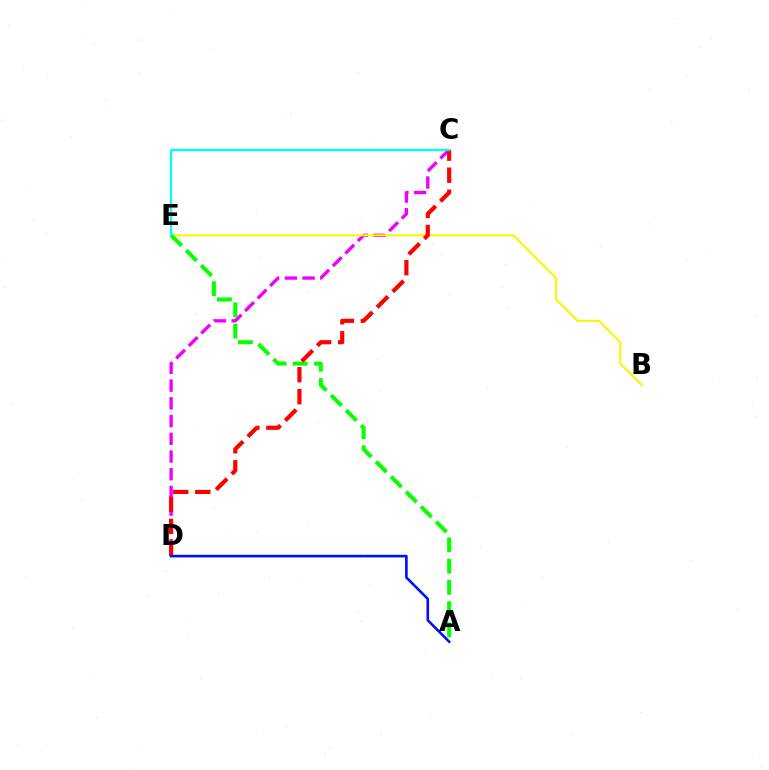{('C', 'D'): [{'color': '#ee00ff', 'line_style': 'dashed', 'thickness': 2.41}, {'color': '#ff0000', 'line_style': 'dashed', 'thickness': 2.99}], ('B', 'E'): [{'color': '#fcf500', 'line_style': 'solid', 'thickness': 1.52}], ('A', 'E'): [{'color': '#08ff00', 'line_style': 'dashed', 'thickness': 2.89}], ('A', 'D'): [{'color': '#0010ff', 'line_style': 'solid', 'thickness': 1.88}], ('C', 'E'): [{'color': '#00fff6', 'line_style': 'solid', 'thickness': 1.65}]}